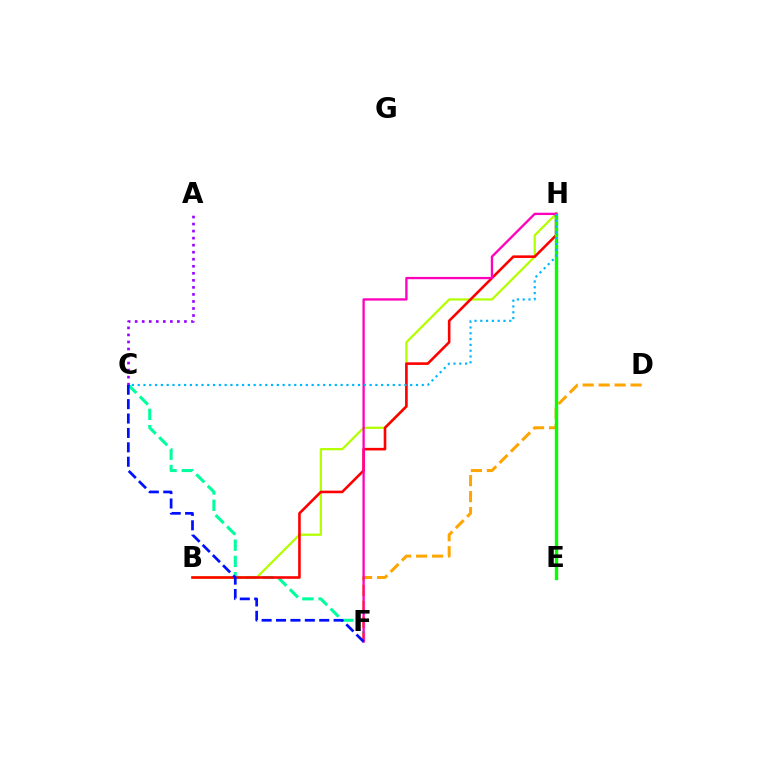{('C', 'F'): [{'color': '#00ff9d', 'line_style': 'dashed', 'thickness': 2.21}, {'color': '#0010ff', 'line_style': 'dashed', 'thickness': 1.96}], ('B', 'H'): [{'color': '#b3ff00', 'line_style': 'solid', 'thickness': 1.62}, {'color': '#ff0000', 'line_style': 'solid', 'thickness': 1.87}], ('D', 'F'): [{'color': '#ffa500', 'line_style': 'dashed', 'thickness': 2.17}], ('E', 'H'): [{'color': '#08ff00', 'line_style': 'solid', 'thickness': 2.43}], ('A', 'C'): [{'color': '#9b00ff', 'line_style': 'dotted', 'thickness': 1.91}], ('F', 'H'): [{'color': '#ff00bd', 'line_style': 'solid', 'thickness': 1.66}], ('C', 'H'): [{'color': '#00b5ff', 'line_style': 'dotted', 'thickness': 1.58}]}